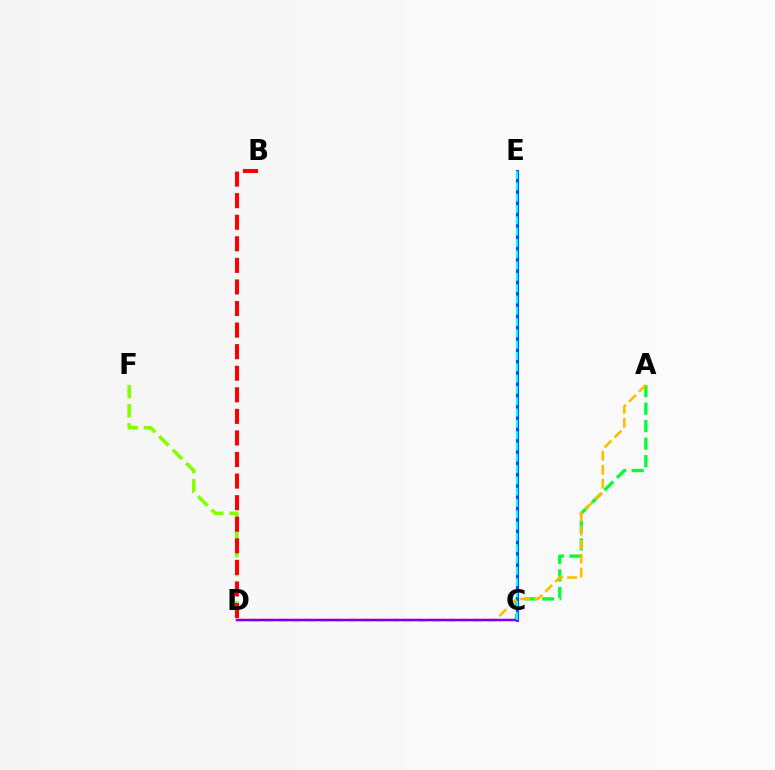{('A', 'C'): [{'color': '#00ff39', 'line_style': 'dashed', 'thickness': 2.38}], ('C', 'D'): [{'color': '#ff00cf', 'line_style': 'solid', 'thickness': 1.68}, {'color': '#7200ff', 'line_style': 'solid', 'thickness': 1.63}], ('C', 'E'): [{'color': '#004bff', 'line_style': 'solid', 'thickness': 2.22}, {'color': '#00fff6', 'line_style': 'dashed', 'thickness': 1.54}], ('D', 'F'): [{'color': '#84ff00', 'line_style': 'dashed', 'thickness': 2.59}], ('A', 'D'): [{'color': '#ffbd00', 'line_style': 'dashed', 'thickness': 1.9}], ('B', 'D'): [{'color': '#ff0000', 'line_style': 'dashed', 'thickness': 2.93}]}